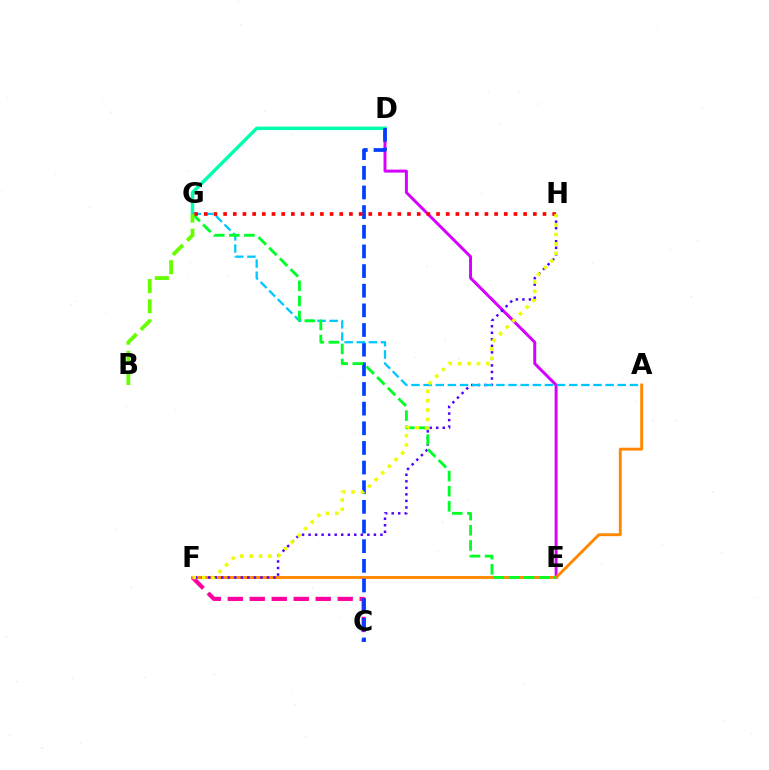{('D', 'E'): [{'color': '#d600ff', 'line_style': 'solid', 'thickness': 2.13}], ('A', 'F'): [{'color': '#ff8800', 'line_style': 'solid', 'thickness': 2.08}], ('F', 'H'): [{'color': '#4f00ff', 'line_style': 'dotted', 'thickness': 1.77}, {'color': '#eeff00', 'line_style': 'dotted', 'thickness': 2.55}], ('C', 'F'): [{'color': '#ff00a0', 'line_style': 'dashed', 'thickness': 2.99}], ('D', 'G'): [{'color': '#00ffaf', 'line_style': 'solid', 'thickness': 2.48}], ('C', 'D'): [{'color': '#003fff', 'line_style': 'dashed', 'thickness': 2.67}], ('A', 'G'): [{'color': '#00c7ff', 'line_style': 'dashed', 'thickness': 1.65}], ('E', 'G'): [{'color': '#00ff27', 'line_style': 'dashed', 'thickness': 2.05}], ('G', 'H'): [{'color': '#ff0000', 'line_style': 'dotted', 'thickness': 2.63}], ('B', 'G'): [{'color': '#66ff00', 'line_style': 'dashed', 'thickness': 2.74}]}